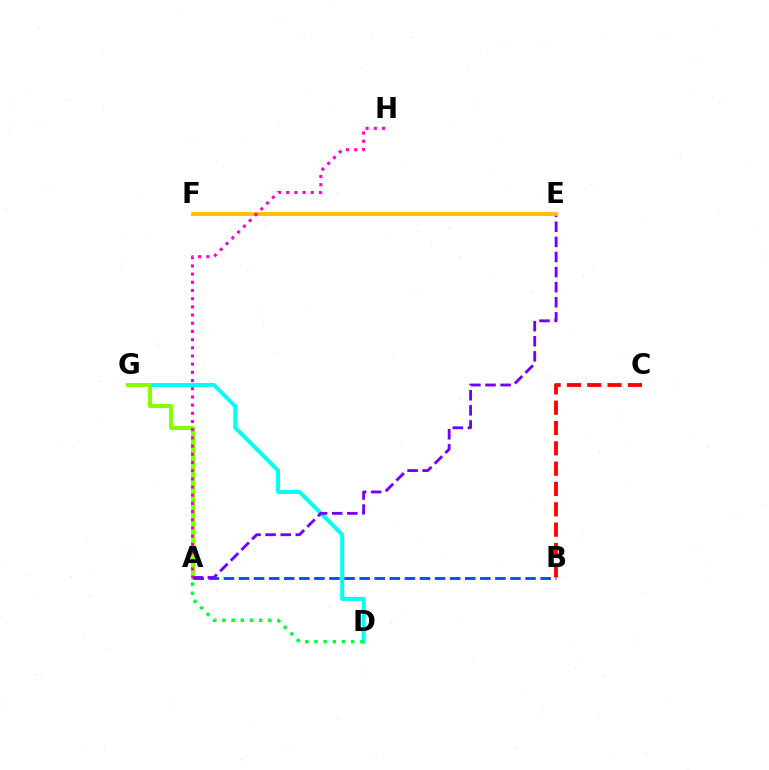{('D', 'G'): [{'color': '#00fff6', 'line_style': 'solid', 'thickness': 2.86}], ('A', 'D'): [{'color': '#00ff39', 'line_style': 'dotted', 'thickness': 2.49}], ('A', 'G'): [{'color': '#84ff00', 'line_style': 'solid', 'thickness': 2.9}], ('A', 'B'): [{'color': '#004bff', 'line_style': 'dashed', 'thickness': 2.05}], ('A', 'E'): [{'color': '#7200ff', 'line_style': 'dashed', 'thickness': 2.05}], ('E', 'F'): [{'color': '#ffbd00', 'line_style': 'solid', 'thickness': 2.75}], ('A', 'H'): [{'color': '#ff00cf', 'line_style': 'dotted', 'thickness': 2.22}], ('B', 'C'): [{'color': '#ff0000', 'line_style': 'dashed', 'thickness': 2.76}]}